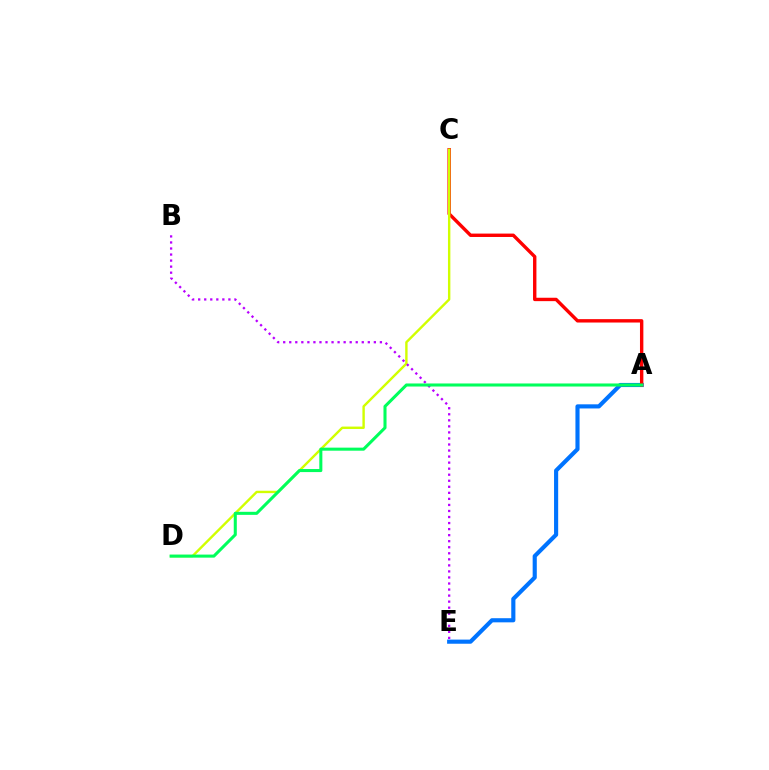{('A', 'E'): [{'color': '#0074ff', 'line_style': 'solid', 'thickness': 2.97}], ('A', 'C'): [{'color': '#ff0000', 'line_style': 'solid', 'thickness': 2.44}], ('C', 'D'): [{'color': '#d1ff00', 'line_style': 'solid', 'thickness': 1.73}], ('B', 'E'): [{'color': '#b900ff', 'line_style': 'dotted', 'thickness': 1.64}], ('A', 'D'): [{'color': '#00ff5c', 'line_style': 'solid', 'thickness': 2.2}]}